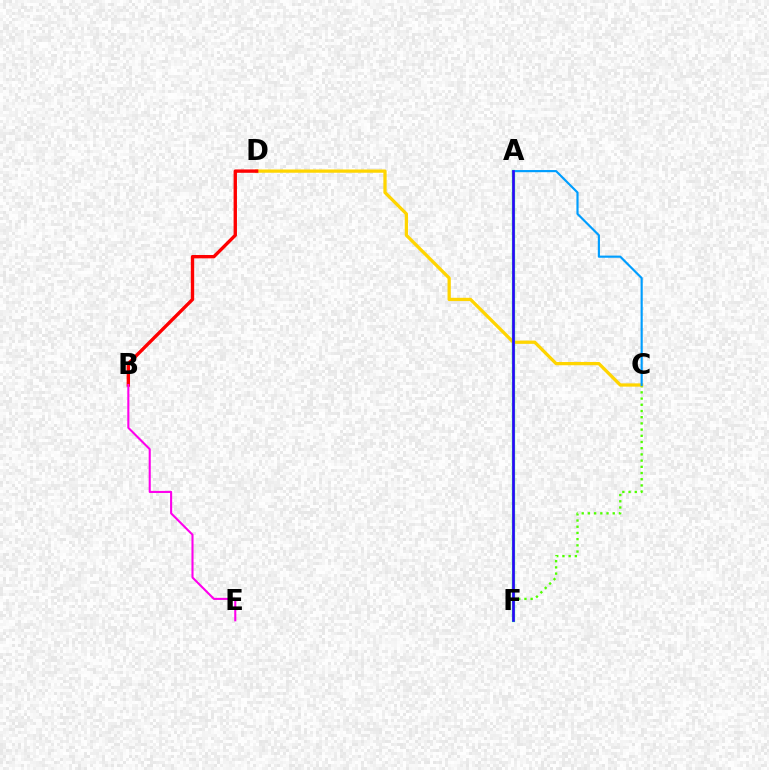{('C', 'F'): [{'color': '#4fff00', 'line_style': 'dotted', 'thickness': 1.69}], ('C', 'D'): [{'color': '#ffd500', 'line_style': 'solid', 'thickness': 2.35}], ('A', 'F'): [{'color': '#00ff86', 'line_style': 'solid', 'thickness': 2.34}, {'color': '#3700ff', 'line_style': 'solid', 'thickness': 1.86}], ('A', 'C'): [{'color': '#009eff', 'line_style': 'solid', 'thickness': 1.56}], ('B', 'D'): [{'color': '#ff0000', 'line_style': 'solid', 'thickness': 2.42}], ('B', 'E'): [{'color': '#ff00ed', 'line_style': 'solid', 'thickness': 1.5}]}